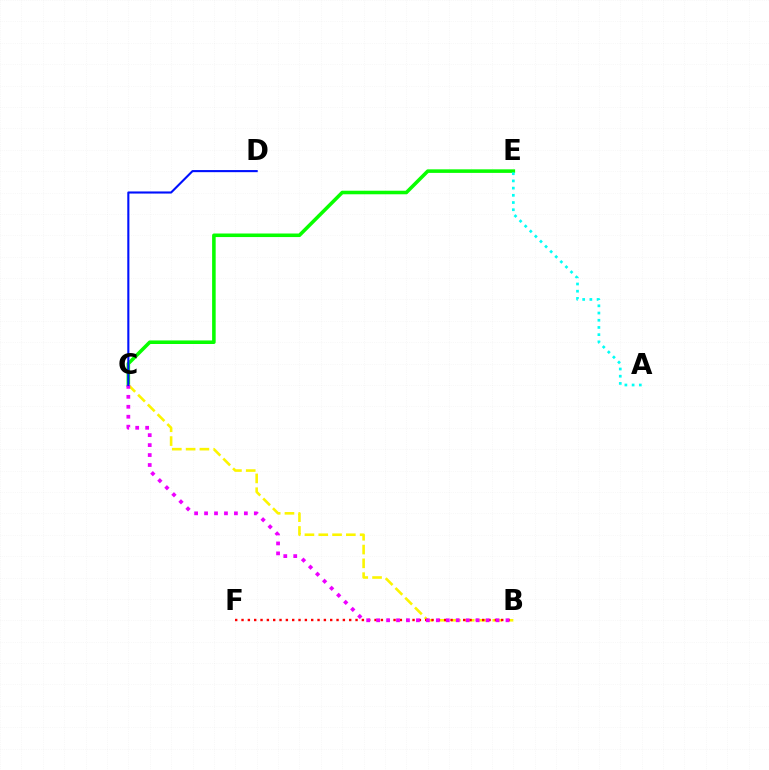{('C', 'E'): [{'color': '#08ff00', 'line_style': 'solid', 'thickness': 2.56}], ('B', 'C'): [{'color': '#fcf500', 'line_style': 'dashed', 'thickness': 1.87}, {'color': '#ee00ff', 'line_style': 'dotted', 'thickness': 2.7}], ('B', 'F'): [{'color': '#ff0000', 'line_style': 'dotted', 'thickness': 1.72}], ('A', 'E'): [{'color': '#00fff6', 'line_style': 'dotted', 'thickness': 1.96}], ('C', 'D'): [{'color': '#0010ff', 'line_style': 'solid', 'thickness': 1.52}]}